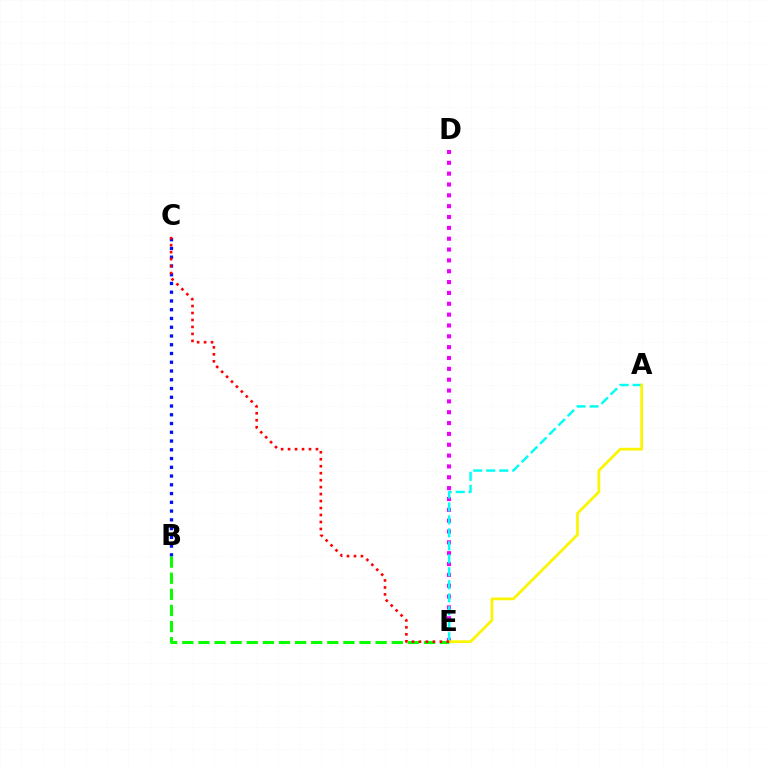{('D', 'E'): [{'color': '#ee00ff', 'line_style': 'dotted', 'thickness': 2.95}], ('A', 'E'): [{'color': '#00fff6', 'line_style': 'dashed', 'thickness': 1.76}, {'color': '#fcf500', 'line_style': 'solid', 'thickness': 1.96}], ('B', 'C'): [{'color': '#0010ff', 'line_style': 'dotted', 'thickness': 2.38}], ('B', 'E'): [{'color': '#08ff00', 'line_style': 'dashed', 'thickness': 2.19}], ('C', 'E'): [{'color': '#ff0000', 'line_style': 'dotted', 'thickness': 1.89}]}